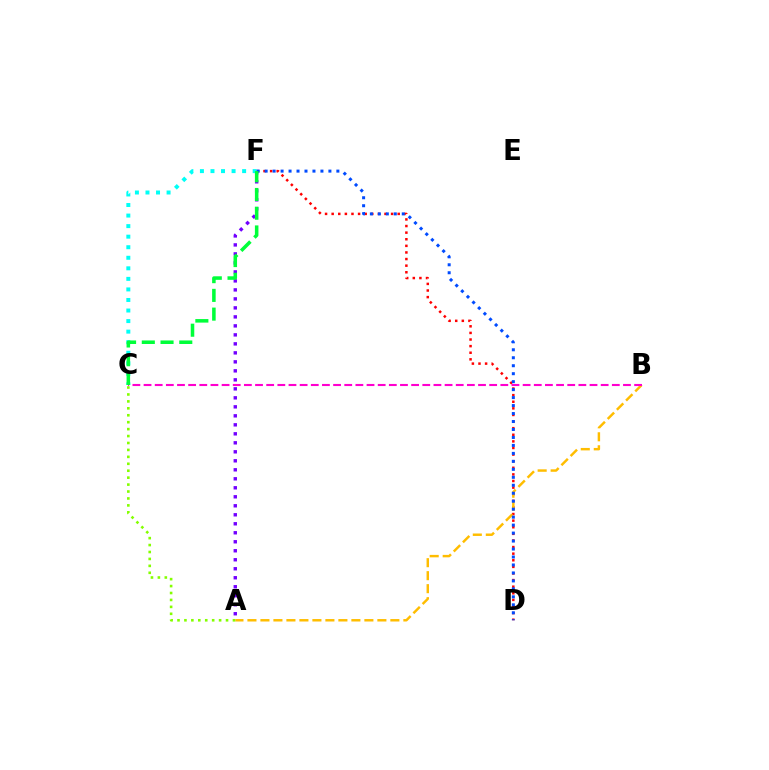{('A', 'F'): [{'color': '#7200ff', 'line_style': 'dotted', 'thickness': 2.44}], ('D', 'F'): [{'color': '#ff0000', 'line_style': 'dotted', 'thickness': 1.79}, {'color': '#004bff', 'line_style': 'dotted', 'thickness': 2.17}], ('C', 'F'): [{'color': '#00fff6', 'line_style': 'dotted', 'thickness': 2.87}, {'color': '#00ff39', 'line_style': 'dashed', 'thickness': 2.55}], ('A', 'B'): [{'color': '#ffbd00', 'line_style': 'dashed', 'thickness': 1.77}], ('A', 'C'): [{'color': '#84ff00', 'line_style': 'dotted', 'thickness': 1.88}], ('B', 'C'): [{'color': '#ff00cf', 'line_style': 'dashed', 'thickness': 1.51}]}